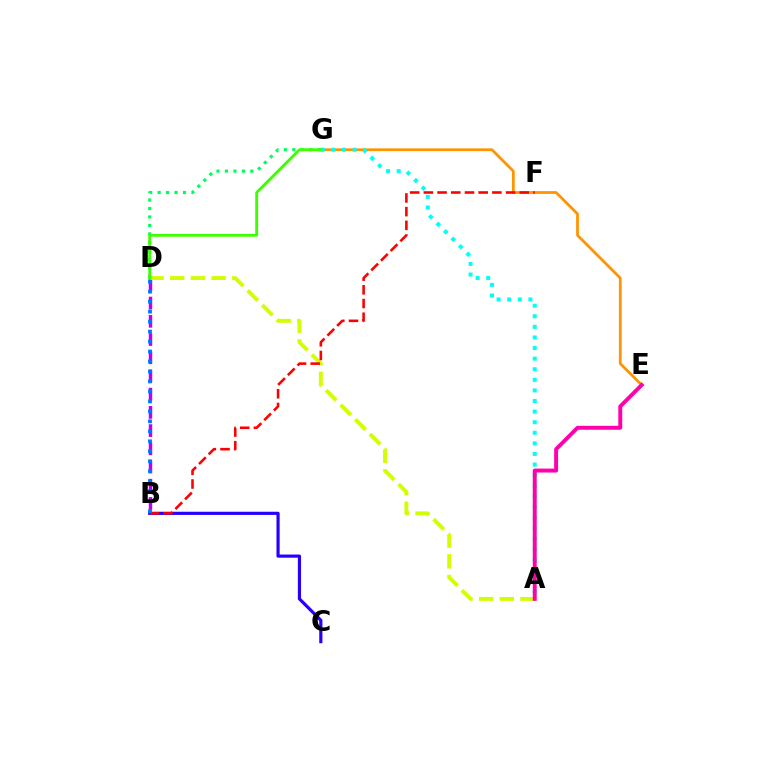{('B', 'D'): [{'color': '#b900ff', 'line_style': 'dashed', 'thickness': 2.47}, {'color': '#0074ff', 'line_style': 'dotted', 'thickness': 2.71}], ('E', 'G'): [{'color': '#ff9400', 'line_style': 'solid', 'thickness': 1.98}], ('A', 'G'): [{'color': '#00fff6', 'line_style': 'dotted', 'thickness': 2.88}], ('D', 'G'): [{'color': '#00ff5c', 'line_style': 'dotted', 'thickness': 2.3}, {'color': '#3dff00', 'line_style': 'solid', 'thickness': 2.04}], ('B', 'C'): [{'color': '#2500ff', 'line_style': 'solid', 'thickness': 2.28}], ('A', 'D'): [{'color': '#d1ff00', 'line_style': 'dashed', 'thickness': 2.81}], ('B', 'F'): [{'color': '#ff0000', 'line_style': 'dashed', 'thickness': 1.86}], ('A', 'E'): [{'color': '#ff00ac', 'line_style': 'solid', 'thickness': 2.83}]}